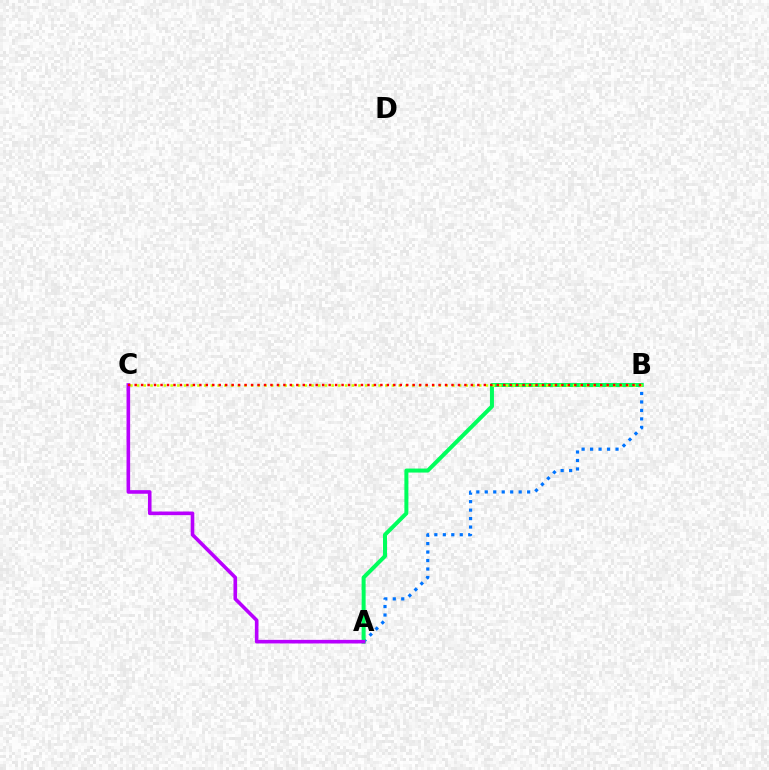{('A', 'B'): [{'color': '#0074ff', 'line_style': 'dotted', 'thickness': 2.3}, {'color': '#00ff5c', 'line_style': 'solid', 'thickness': 2.89}], ('B', 'C'): [{'color': '#d1ff00', 'line_style': 'dotted', 'thickness': 1.82}, {'color': '#ff0000', 'line_style': 'dotted', 'thickness': 1.76}], ('A', 'C'): [{'color': '#b900ff', 'line_style': 'solid', 'thickness': 2.6}]}